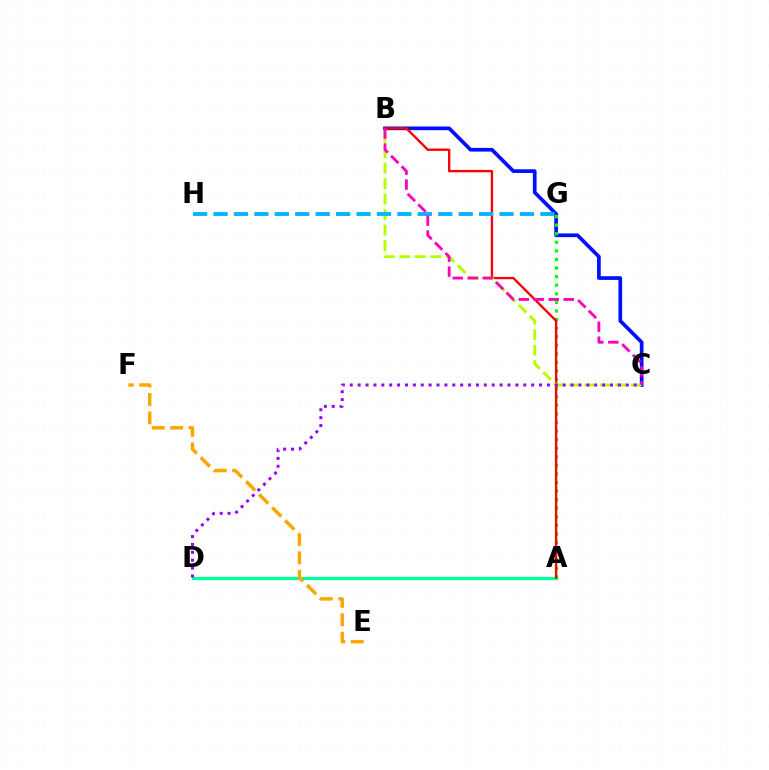{('A', 'D'): [{'color': '#00ff9d', 'line_style': 'solid', 'thickness': 2.34}], ('E', 'F'): [{'color': '#ffa500', 'line_style': 'dashed', 'thickness': 2.5}], ('B', 'C'): [{'color': '#0010ff', 'line_style': 'solid', 'thickness': 2.67}, {'color': '#b3ff00', 'line_style': 'dashed', 'thickness': 2.1}, {'color': '#ff00bd', 'line_style': 'dashed', 'thickness': 2.03}], ('A', 'G'): [{'color': '#08ff00', 'line_style': 'dotted', 'thickness': 2.33}], ('A', 'B'): [{'color': '#ff0000', 'line_style': 'solid', 'thickness': 1.7}], ('C', 'D'): [{'color': '#9b00ff', 'line_style': 'dotted', 'thickness': 2.14}], ('G', 'H'): [{'color': '#00b5ff', 'line_style': 'dashed', 'thickness': 2.78}]}